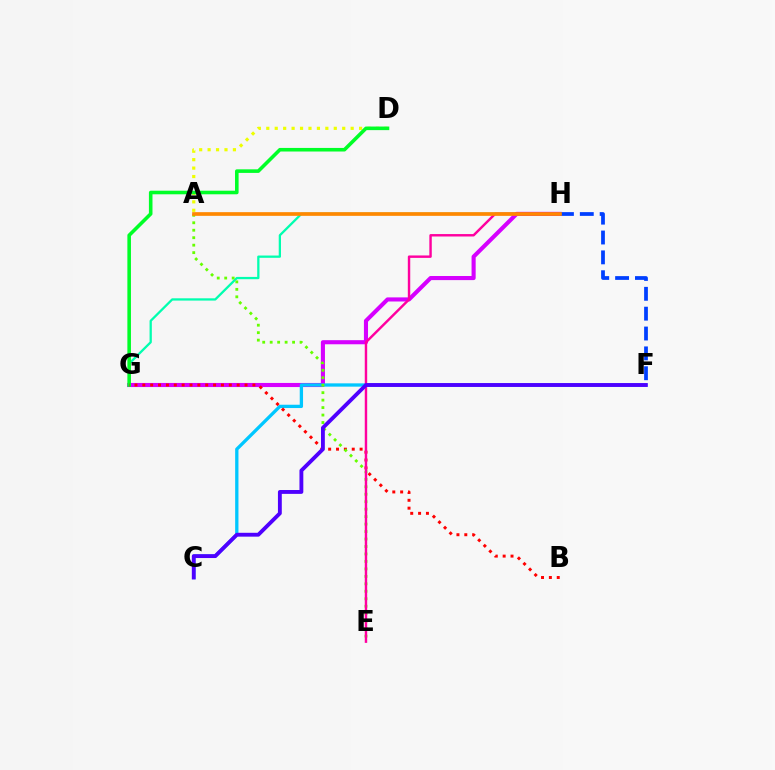{('G', 'H'): [{'color': '#00ffaf', 'line_style': 'solid', 'thickness': 1.64}, {'color': '#d600ff', 'line_style': 'solid', 'thickness': 2.95}], ('A', 'D'): [{'color': '#eeff00', 'line_style': 'dotted', 'thickness': 2.29}], ('C', 'F'): [{'color': '#00c7ff', 'line_style': 'solid', 'thickness': 2.38}, {'color': '#4f00ff', 'line_style': 'solid', 'thickness': 2.78}], ('D', 'G'): [{'color': '#00ff27', 'line_style': 'solid', 'thickness': 2.58}], ('B', 'G'): [{'color': '#ff0000', 'line_style': 'dotted', 'thickness': 2.14}], ('A', 'E'): [{'color': '#66ff00', 'line_style': 'dotted', 'thickness': 2.03}], ('F', 'H'): [{'color': '#003fff', 'line_style': 'dashed', 'thickness': 2.7}], ('E', 'H'): [{'color': '#ff00a0', 'line_style': 'solid', 'thickness': 1.75}], ('A', 'H'): [{'color': '#ff8800', 'line_style': 'solid', 'thickness': 2.66}]}